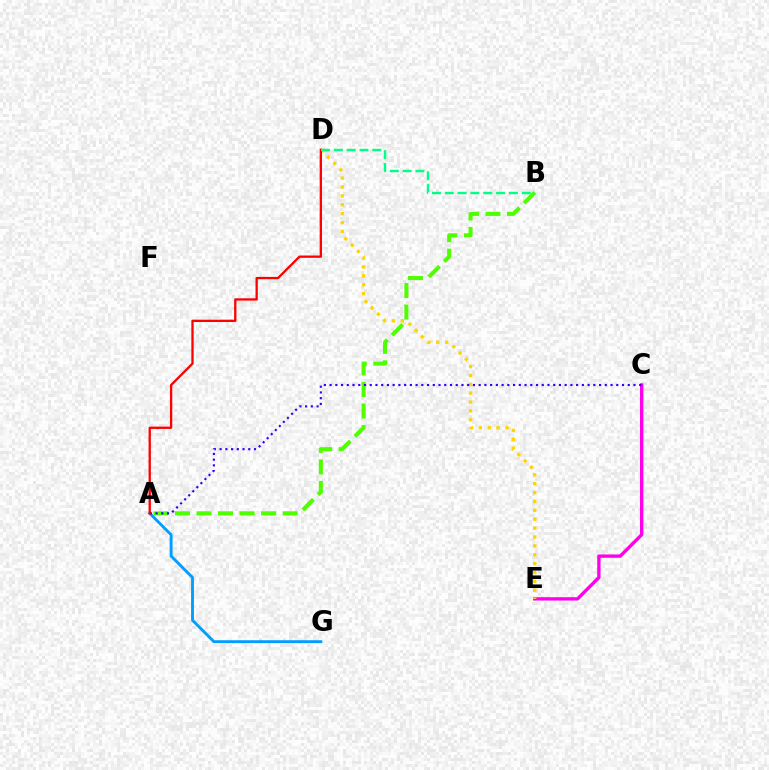{('C', 'E'): [{'color': '#ff00ed', 'line_style': 'solid', 'thickness': 2.41}], ('D', 'E'): [{'color': '#ffd500', 'line_style': 'dotted', 'thickness': 2.41}], ('A', 'B'): [{'color': '#4fff00', 'line_style': 'dashed', 'thickness': 2.93}], ('A', 'G'): [{'color': '#009eff', 'line_style': 'solid', 'thickness': 2.07}], ('A', 'C'): [{'color': '#3700ff', 'line_style': 'dotted', 'thickness': 1.56}], ('A', 'D'): [{'color': '#ff0000', 'line_style': 'solid', 'thickness': 1.66}], ('B', 'D'): [{'color': '#00ff86', 'line_style': 'dashed', 'thickness': 1.74}]}